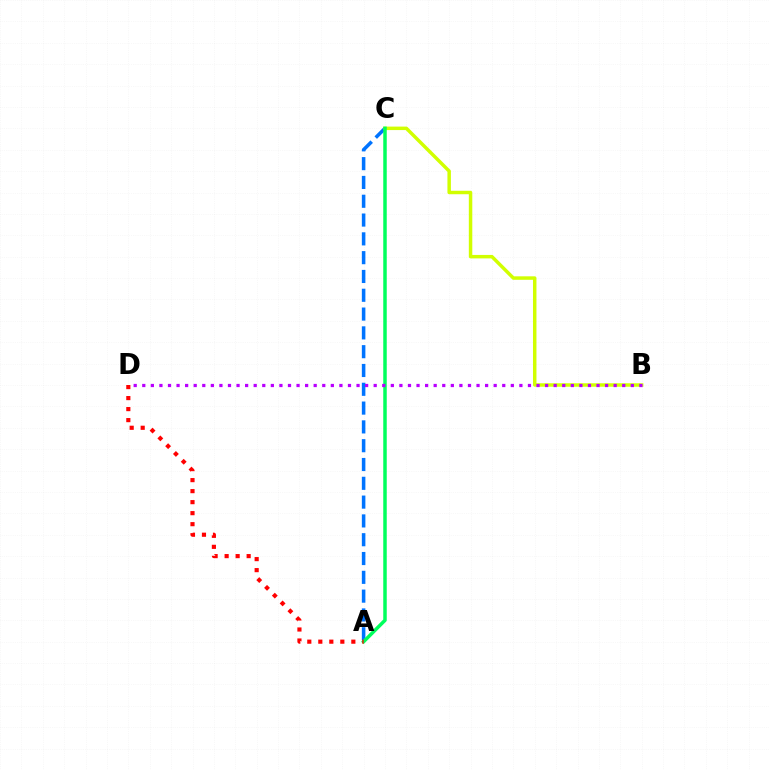{('A', 'C'): [{'color': '#0074ff', 'line_style': 'dashed', 'thickness': 2.55}, {'color': '#00ff5c', 'line_style': 'solid', 'thickness': 2.52}], ('B', 'C'): [{'color': '#d1ff00', 'line_style': 'solid', 'thickness': 2.5}], ('A', 'D'): [{'color': '#ff0000', 'line_style': 'dotted', 'thickness': 2.99}], ('B', 'D'): [{'color': '#b900ff', 'line_style': 'dotted', 'thickness': 2.33}]}